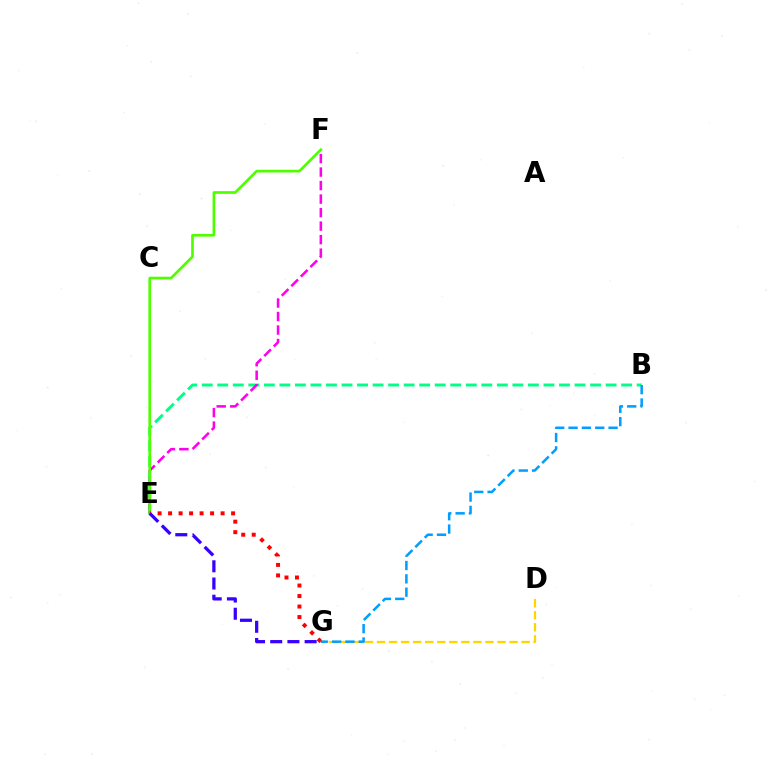{('B', 'E'): [{'color': '#00ff86', 'line_style': 'dashed', 'thickness': 2.11}], ('E', 'F'): [{'color': '#ff00ed', 'line_style': 'dashed', 'thickness': 1.84}, {'color': '#4fff00', 'line_style': 'solid', 'thickness': 1.93}], ('D', 'G'): [{'color': '#ffd500', 'line_style': 'dashed', 'thickness': 1.64}], ('E', 'G'): [{'color': '#ff0000', 'line_style': 'dotted', 'thickness': 2.85}, {'color': '#3700ff', 'line_style': 'dashed', 'thickness': 2.34}], ('B', 'G'): [{'color': '#009eff', 'line_style': 'dashed', 'thickness': 1.81}]}